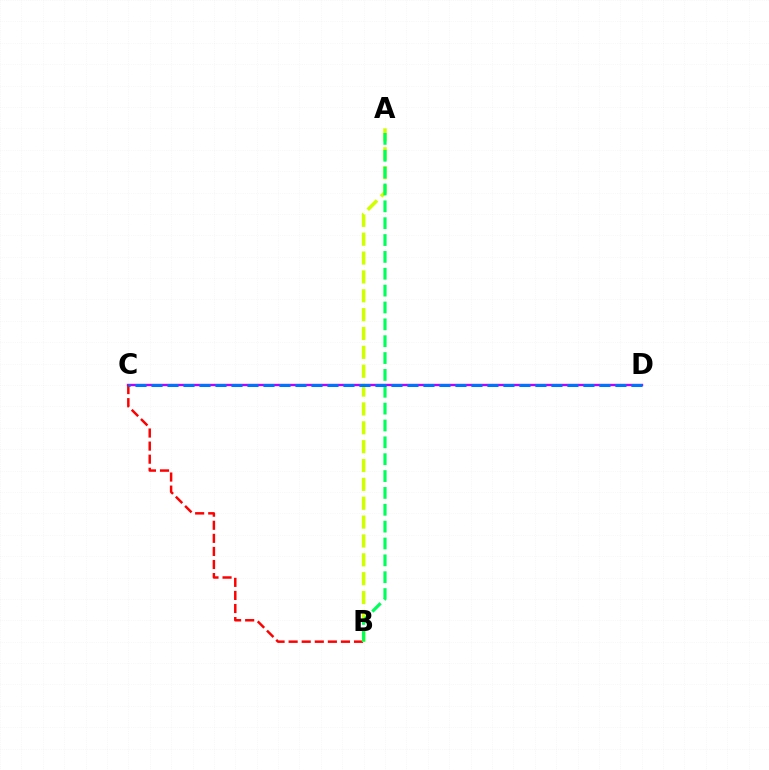{('C', 'D'): [{'color': '#b900ff', 'line_style': 'solid', 'thickness': 1.71}, {'color': '#0074ff', 'line_style': 'dashed', 'thickness': 2.17}], ('B', 'C'): [{'color': '#ff0000', 'line_style': 'dashed', 'thickness': 1.78}], ('A', 'B'): [{'color': '#d1ff00', 'line_style': 'dashed', 'thickness': 2.56}, {'color': '#00ff5c', 'line_style': 'dashed', 'thickness': 2.29}]}